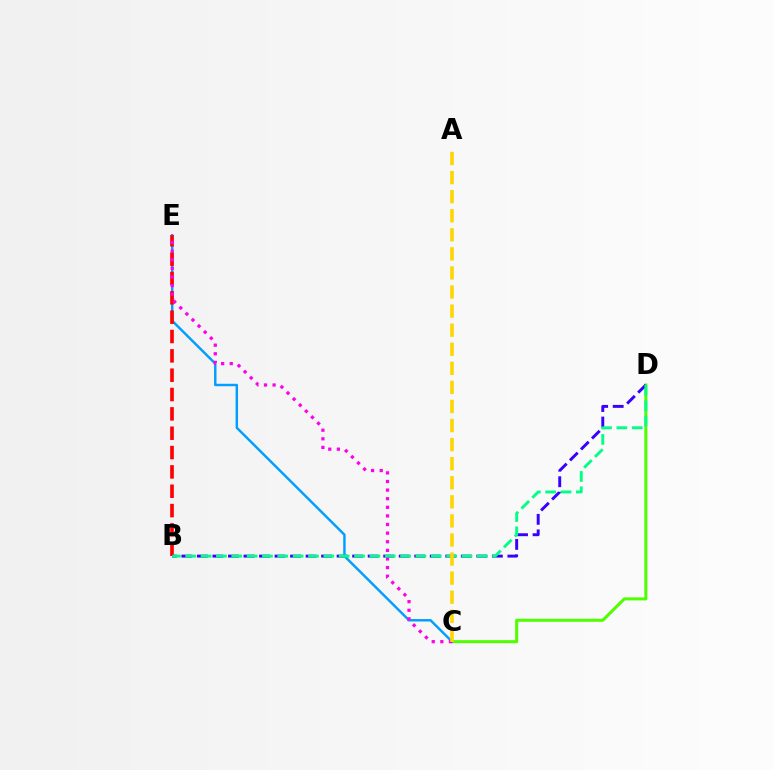{('C', 'D'): [{'color': '#4fff00', 'line_style': 'solid', 'thickness': 2.19}], ('B', 'D'): [{'color': '#3700ff', 'line_style': 'dashed', 'thickness': 2.11}, {'color': '#00ff86', 'line_style': 'dashed', 'thickness': 2.08}], ('C', 'E'): [{'color': '#009eff', 'line_style': 'solid', 'thickness': 1.75}, {'color': '#ff00ed', 'line_style': 'dotted', 'thickness': 2.34}], ('B', 'E'): [{'color': '#ff0000', 'line_style': 'dashed', 'thickness': 2.63}], ('A', 'C'): [{'color': '#ffd500', 'line_style': 'dashed', 'thickness': 2.59}]}